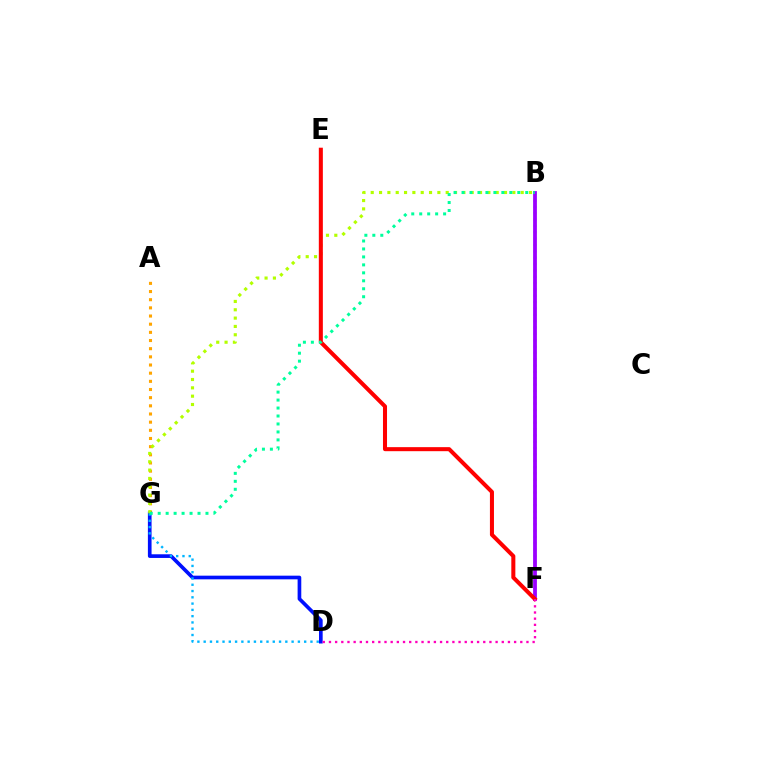{('A', 'G'): [{'color': '#ffa500', 'line_style': 'dotted', 'thickness': 2.22}], ('B', 'F'): [{'color': '#08ff00', 'line_style': 'dotted', 'thickness': 1.72}, {'color': '#9b00ff', 'line_style': 'solid', 'thickness': 2.73}], ('D', 'G'): [{'color': '#0010ff', 'line_style': 'solid', 'thickness': 2.64}, {'color': '#00b5ff', 'line_style': 'dotted', 'thickness': 1.71}], ('B', 'G'): [{'color': '#b3ff00', 'line_style': 'dotted', 'thickness': 2.26}, {'color': '#00ff9d', 'line_style': 'dotted', 'thickness': 2.16}], ('E', 'F'): [{'color': '#ff0000', 'line_style': 'solid', 'thickness': 2.91}], ('D', 'F'): [{'color': '#ff00bd', 'line_style': 'dotted', 'thickness': 1.68}]}